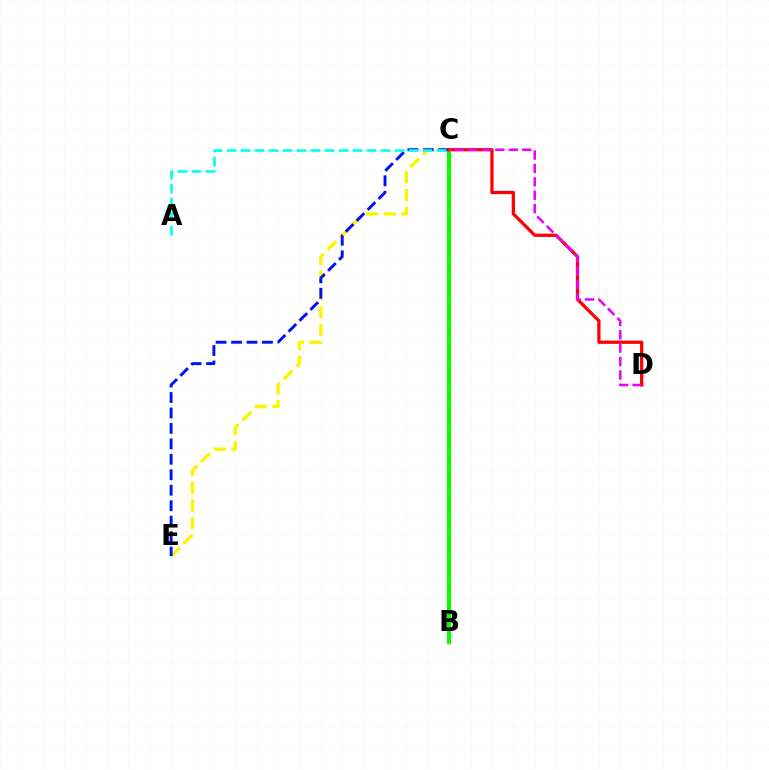{('B', 'C'): [{'color': '#08ff00', 'line_style': 'solid', 'thickness': 2.92}], ('C', 'E'): [{'color': '#fcf500', 'line_style': 'dashed', 'thickness': 2.41}, {'color': '#0010ff', 'line_style': 'dashed', 'thickness': 2.1}], ('C', 'D'): [{'color': '#ff0000', 'line_style': 'solid', 'thickness': 2.35}, {'color': '#ee00ff', 'line_style': 'dashed', 'thickness': 1.82}], ('A', 'C'): [{'color': '#00fff6', 'line_style': 'dashed', 'thickness': 1.9}]}